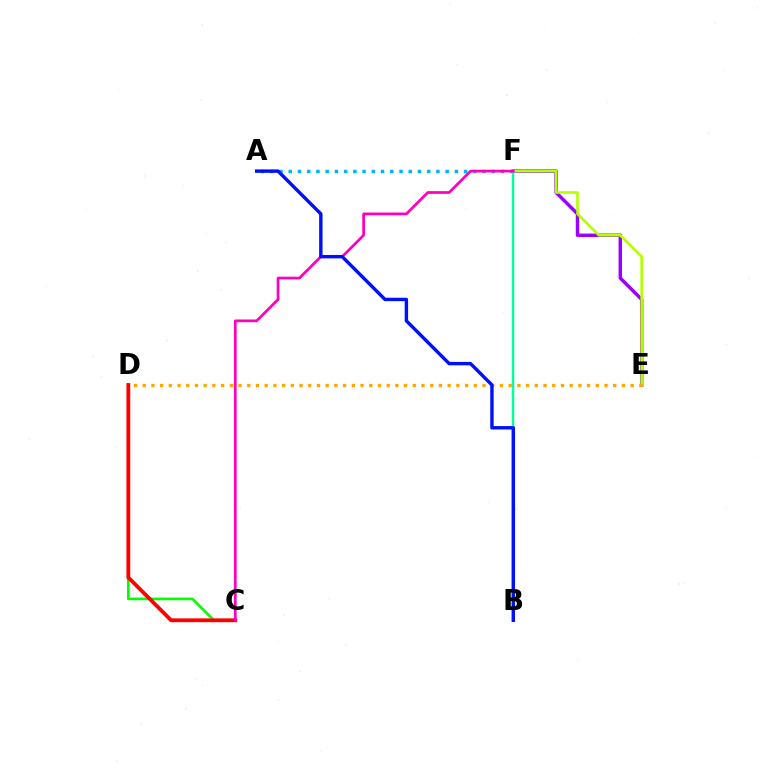{('A', 'F'): [{'color': '#00b5ff', 'line_style': 'dotted', 'thickness': 2.51}], ('C', 'D'): [{'color': '#08ff00', 'line_style': 'solid', 'thickness': 1.94}, {'color': '#ff0000', 'line_style': 'solid', 'thickness': 2.75}], ('E', 'F'): [{'color': '#9b00ff', 'line_style': 'solid', 'thickness': 2.47}, {'color': '#b3ff00', 'line_style': 'solid', 'thickness': 1.88}], ('B', 'F'): [{'color': '#00ff9d', 'line_style': 'solid', 'thickness': 1.78}], ('D', 'E'): [{'color': '#ffa500', 'line_style': 'dotted', 'thickness': 2.37}], ('C', 'F'): [{'color': '#ff00bd', 'line_style': 'solid', 'thickness': 1.96}], ('A', 'B'): [{'color': '#0010ff', 'line_style': 'solid', 'thickness': 2.45}]}